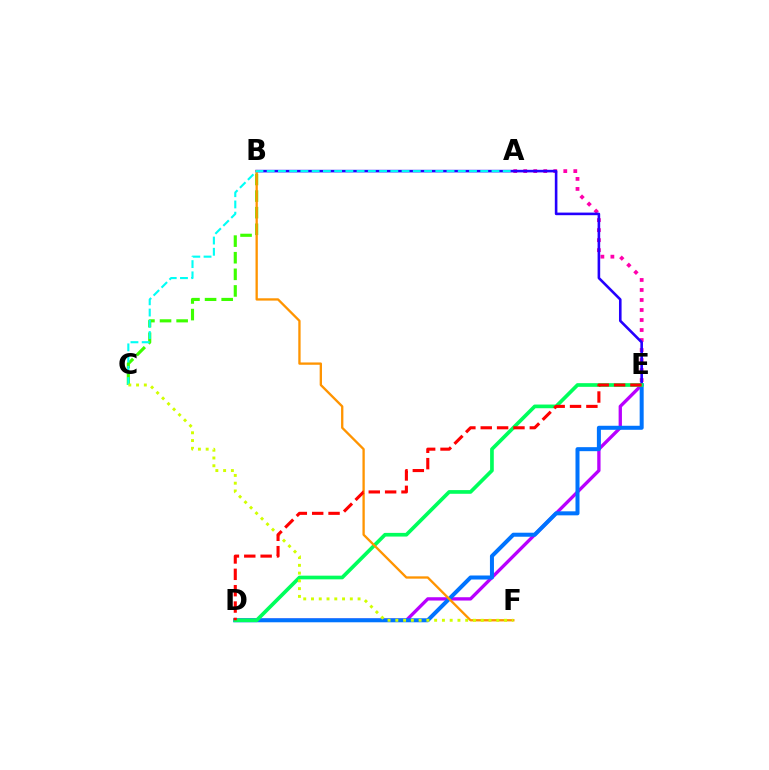{('D', 'E'): [{'color': '#b900ff', 'line_style': 'solid', 'thickness': 2.38}, {'color': '#0074ff', 'line_style': 'solid', 'thickness': 2.89}, {'color': '#00ff5c', 'line_style': 'solid', 'thickness': 2.65}, {'color': '#ff0000', 'line_style': 'dashed', 'thickness': 2.22}], ('A', 'E'): [{'color': '#ff00ac', 'line_style': 'dotted', 'thickness': 2.72}], ('B', 'E'): [{'color': '#2500ff', 'line_style': 'solid', 'thickness': 1.87}], ('B', 'C'): [{'color': '#3dff00', 'line_style': 'dashed', 'thickness': 2.26}], ('B', 'F'): [{'color': '#ff9400', 'line_style': 'solid', 'thickness': 1.67}], ('A', 'C'): [{'color': '#00fff6', 'line_style': 'dashed', 'thickness': 1.53}], ('C', 'F'): [{'color': '#d1ff00', 'line_style': 'dotted', 'thickness': 2.11}]}